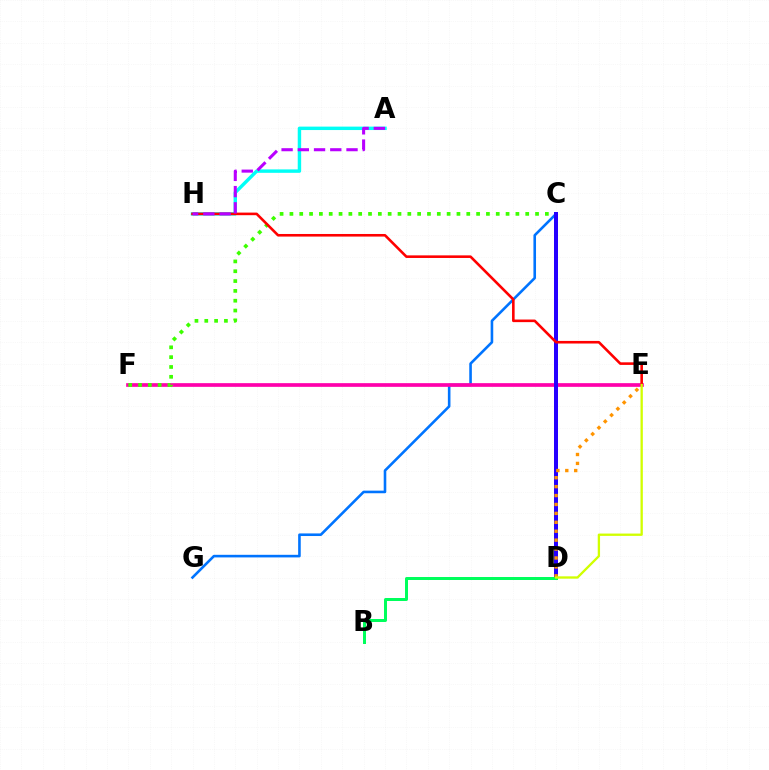{('A', 'H'): [{'color': '#00fff6', 'line_style': 'solid', 'thickness': 2.47}, {'color': '#b900ff', 'line_style': 'dashed', 'thickness': 2.21}], ('C', 'G'): [{'color': '#0074ff', 'line_style': 'solid', 'thickness': 1.87}], ('E', 'F'): [{'color': '#ff00ac', 'line_style': 'solid', 'thickness': 2.66}], ('C', 'F'): [{'color': '#3dff00', 'line_style': 'dotted', 'thickness': 2.67}], ('C', 'D'): [{'color': '#2500ff', 'line_style': 'solid', 'thickness': 2.87}], ('E', 'H'): [{'color': '#ff0000', 'line_style': 'solid', 'thickness': 1.87}], ('B', 'D'): [{'color': '#00ff5c', 'line_style': 'solid', 'thickness': 2.16}], ('D', 'E'): [{'color': '#ff9400', 'line_style': 'dotted', 'thickness': 2.42}, {'color': '#d1ff00', 'line_style': 'solid', 'thickness': 1.67}]}